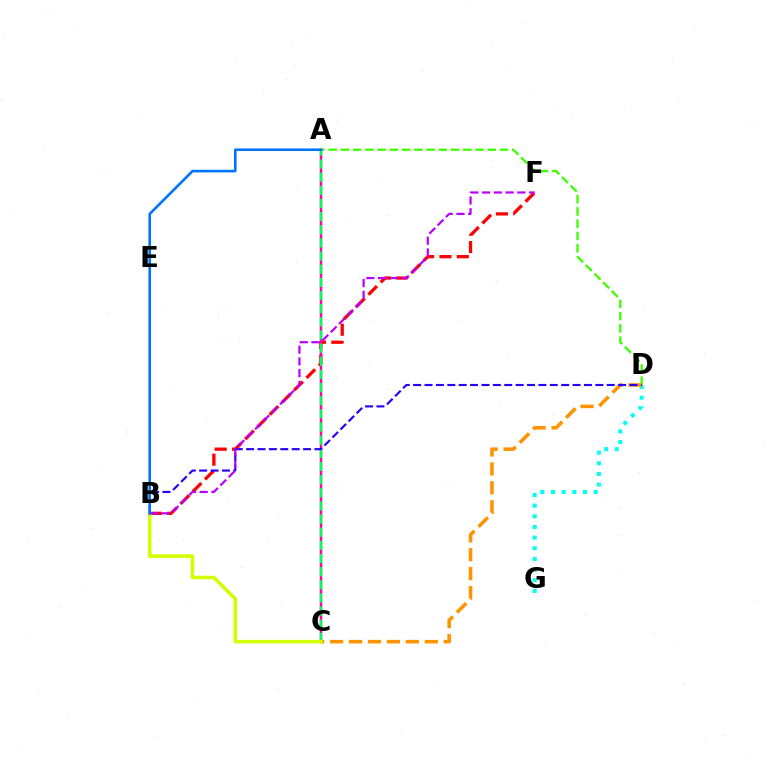{('A', 'D'): [{'color': '#3dff00', 'line_style': 'dashed', 'thickness': 1.66}], ('B', 'F'): [{'color': '#ff0000', 'line_style': 'dashed', 'thickness': 2.36}, {'color': '#b900ff', 'line_style': 'dashed', 'thickness': 1.6}], ('A', 'C'): [{'color': '#ff00ac', 'line_style': 'solid', 'thickness': 1.78}, {'color': '#00ff5c', 'line_style': 'dashed', 'thickness': 1.79}], ('D', 'G'): [{'color': '#00fff6', 'line_style': 'dotted', 'thickness': 2.89}], ('C', 'D'): [{'color': '#ff9400', 'line_style': 'dashed', 'thickness': 2.57}], ('B', 'C'): [{'color': '#d1ff00', 'line_style': 'solid', 'thickness': 2.57}], ('B', 'D'): [{'color': '#2500ff', 'line_style': 'dashed', 'thickness': 1.55}], ('A', 'B'): [{'color': '#0074ff', 'line_style': 'solid', 'thickness': 1.87}]}